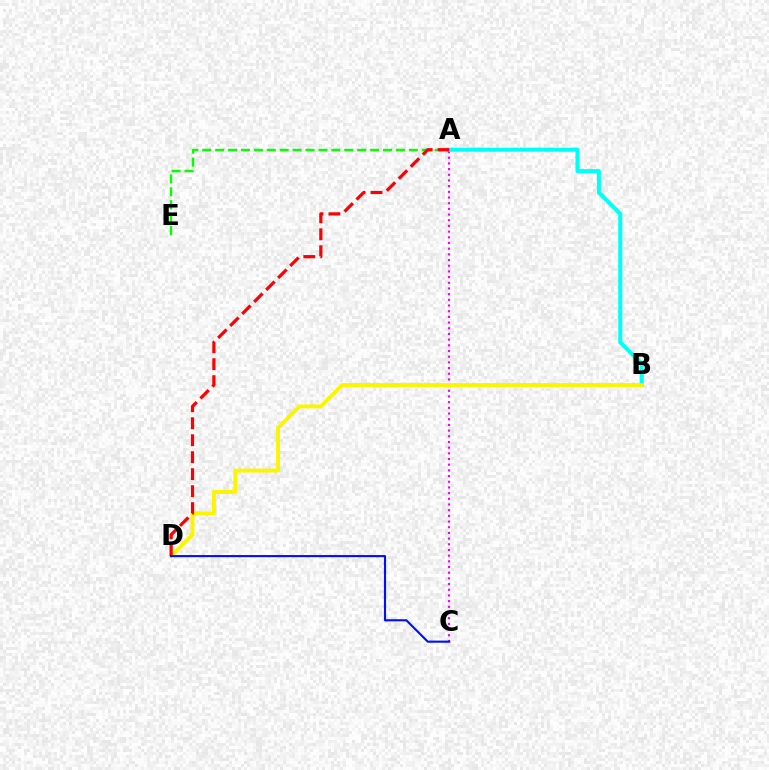{('A', 'E'): [{'color': '#08ff00', 'line_style': 'dashed', 'thickness': 1.75}], ('A', 'C'): [{'color': '#ee00ff', 'line_style': 'dotted', 'thickness': 1.54}], ('A', 'B'): [{'color': '#00fff6', 'line_style': 'solid', 'thickness': 2.89}], ('B', 'D'): [{'color': '#fcf500', 'line_style': 'solid', 'thickness': 2.82}], ('A', 'D'): [{'color': '#ff0000', 'line_style': 'dashed', 'thickness': 2.31}], ('C', 'D'): [{'color': '#0010ff', 'line_style': 'solid', 'thickness': 1.53}]}